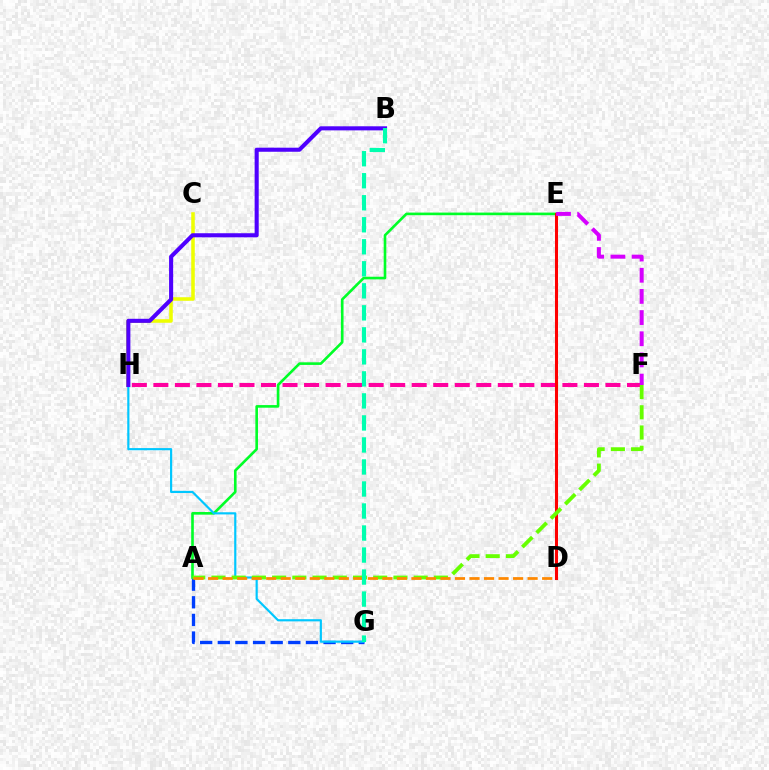{('A', 'E'): [{'color': '#00ff27', 'line_style': 'solid', 'thickness': 1.89}], ('C', 'H'): [{'color': '#eeff00', 'line_style': 'solid', 'thickness': 2.56}], ('A', 'G'): [{'color': '#003fff', 'line_style': 'dashed', 'thickness': 2.39}], ('G', 'H'): [{'color': '#00c7ff', 'line_style': 'solid', 'thickness': 1.57}], ('F', 'H'): [{'color': '#ff00a0', 'line_style': 'dashed', 'thickness': 2.92}], ('D', 'E'): [{'color': '#ff0000', 'line_style': 'solid', 'thickness': 2.2}], ('A', 'F'): [{'color': '#66ff00', 'line_style': 'dashed', 'thickness': 2.75}], ('A', 'D'): [{'color': '#ff8800', 'line_style': 'dashed', 'thickness': 1.97}], ('B', 'H'): [{'color': '#4f00ff', 'line_style': 'solid', 'thickness': 2.94}], ('E', 'F'): [{'color': '#d600ff', 'line_style': 'dashed', 'thickness': 2.88}], ('B', 'G'): [{'color': '#00ffaf', 'line_style': 'dashed', 'thickness': 2.99}]}